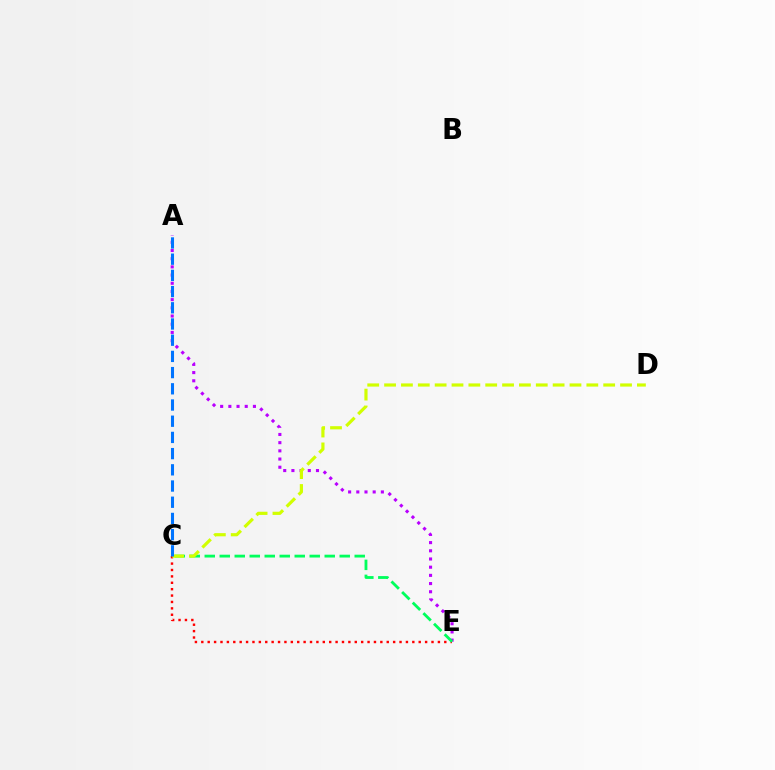{('C', 'E'): [{'color': '#ff0000', 'line_style': 'dotted', 'thickness': 1.74}, {'color': '#00ff5c', 'line_style': 'dashed', 'thickness': 2.04}], ('A', 'E'): [{'color': '#b900ff', 'line_style': 'dotted', 'thickness': 2.23}], ('C', 'D'): [{'color': '#d1ff00', 'line_style': 'dashed', 'thickness': 2.29}], ('A', 'C'): [{'color': '#0074ff', 'line_style': 'dashed', 'thickness': 2.2}]}